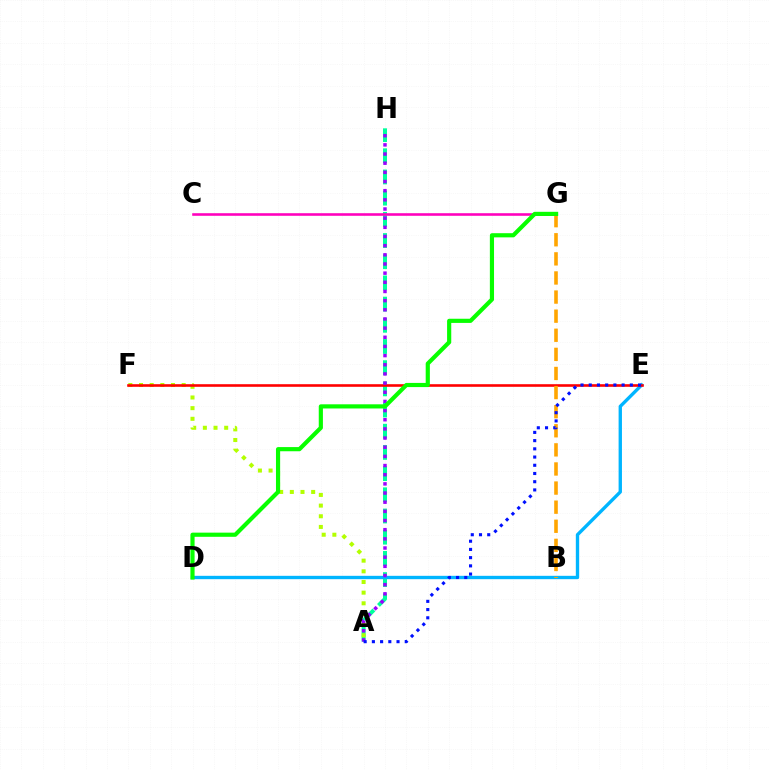{('A', 'H'): [{'color': '#00ff9d', 'line_style': 'dashed', 'thickness': 2.88}, {'color': '#9b00ff', 'line_style': 'dotted', 'thickness': 2.49}], ('D', 'E'): [{'color': '#00b5ff', 'line_style': 'solid', 'thickness': 2.42}], ('A', 'F'): [{'color': '#b3ff00', 'line_style': 'dotted', 'thickness': 2.9}], ('E', 'F'): [{'color': '#ff0000', 'line_style': 'solid', 'thickness': 1.88}], ('B', 'G'): [{'color': '#ffa500', 'line_style': 'dashed', 'thickness': 2.59}], ('C', 'G'): [{'color': '#ff00bd', 'line_style': 'solid', 'thickness': 1.86}], ('A', 'E'): [{'color': '#0010ff', 'line_style': 'dotted', 'thickness': 2.23}], ('D', 'G'): [{'color': '#08ff00', 'line_style': 'solid', 'thickness': 3.0}]}